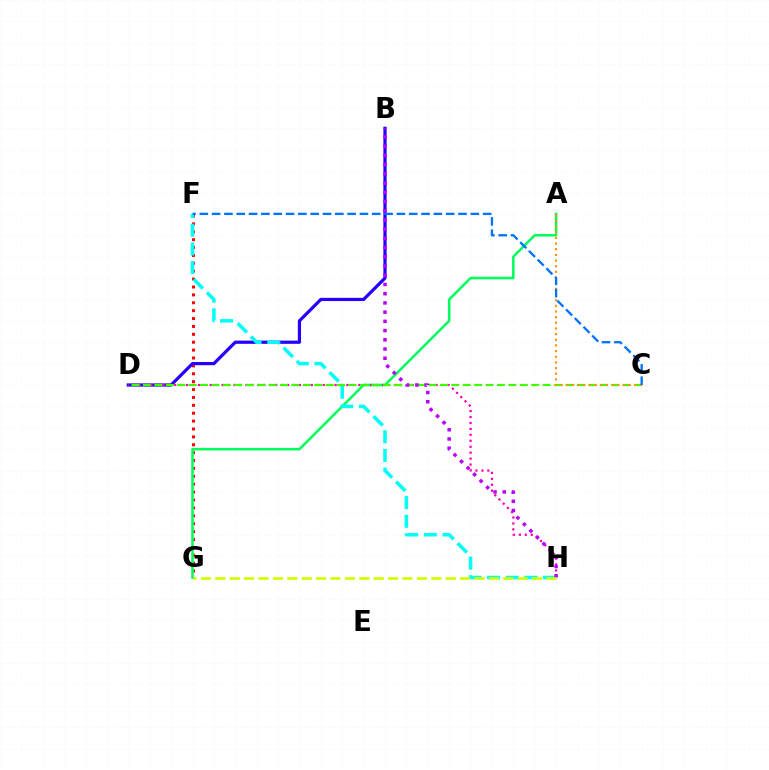{('F', 'G'): [{'color': '#ff0000', 'line_style': 'dotted', 'thickness': 2.14}], ('B', 'D'): [{'color': '#2500ff', 'line_style': 'solid', 'thickness': 2.31}], ('A', 'G'): [{'color': '#00ff5c', 'line_style': 'solid', 'thickness': 1.83}], ('D', 'H'): [{'color': '#ff00ac', 'line_style': 'dotted', 'thickness': 1.61}], ('F', 'H'): [{'color': '#00fff6', 'line_style': 'dashed', 'thickness': 2.54}], ('C', 'D'): [{'color': '#3dff00', 'line_style': 'dashed', 'thickness': 1.55}], ('B', 'H'): [{'color': '#b900ff', 'line_style': 'dotted', 'thickness': 2.5}], ('A', 'C'): [{'color': '#ff9400', 'line_style': 'dotted', 'thickness': 1.54}], ('G', 'H'): [{'color': '#d1ff00', 'line_style': 'dashed', 'thickness': 1.96}], ('C', 'F'): [{'color': '#0074ff', 'line_style': 'dashed', 'thickness': 1.67}]}